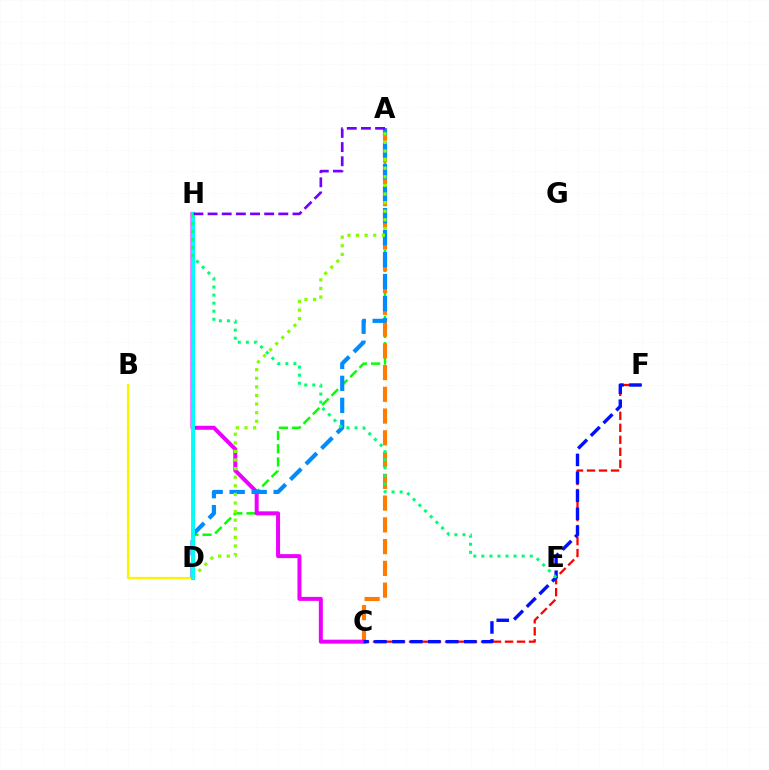{('C', 'F'): [{'color': '#ff0000', 'line_style': 'dashed', 'thickness': 1.63}, {'color': '#0010ff', 'line_style': 'dashed', 'thickness': 2.44}], ('A', 'D'): [{'color': '#08ff00', 'line_style': 'dashed', 'thickness': 1.79}, {'color': '#008cff', 'line_style': 'dashed', 'thickness': 2.99}, {'color': '#84ff00', 'line_style': 'dotted', 'thickness': 2.34}], ('D', 'H'): [{'color': '#ff0094', 'line_style': 'solid', 'thickness': 2.16}, {'color': '#00fff6', 'line_style': 'solid', 'thickness': 2.81}], ('A', 'C'): [{'color': '#ff7c00', 'line_style': 'dashed', 'thickness': 2.96}], ('C', 'H'): [{'color': '#ee00ff', 'line_style': 'solid', 'thickness': 2.87}], ('B', 'D'): [{'color': '#fcf500', 'line_style': 'solid', 'thickness': 1.59}], ('A', 'H'): [{'color': '#7200ff', 'line_style': 'dashed', 'thickness': 1.92}], ('E', 'H'): [{'color': '#00ff74', 'line_style': 'dotted', 'thickness': 2.19}]}